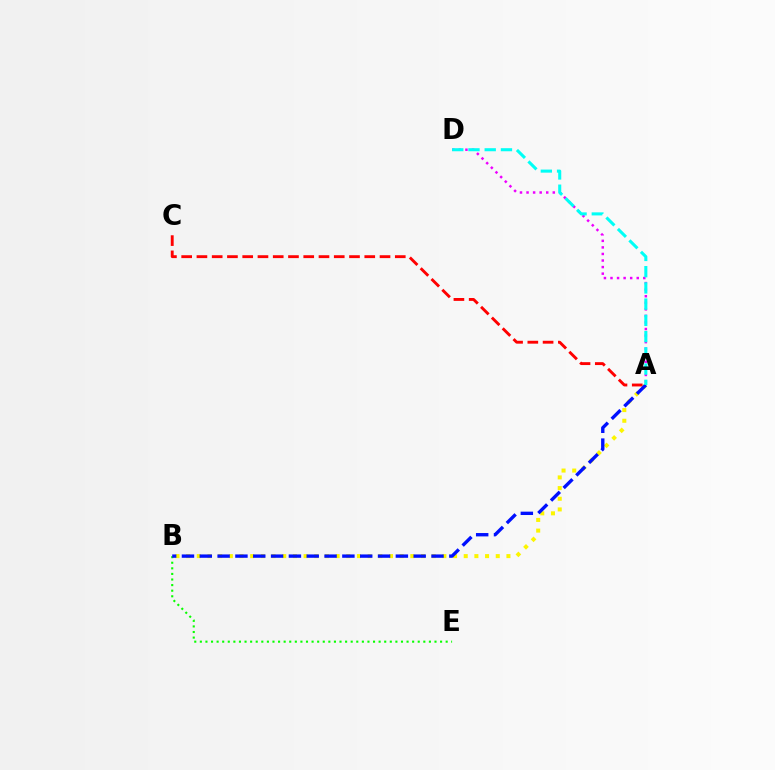{('A', 'D'): [{'color': '#ee00ff', 'line_style': 'dotted', 'thickness': 1.78}, {'color': '#00fff6', 'line_style': 'dashed', 'thickness': 2.21}], ('A', 'B'): [{'color': '#fcf500', 'line_style': 'dotted', 'thickness': 2.9}, {'color': '#0010ff', 'line_style': 'dashed', 'thickness': 2.42}], ('A', 'C'): [{'color': '#ff0000', 'line_style': 'dashed', 'thickness': 2.07}], ('B', 'E'): [{'color': '#08ff00', 'line_style': 'dotted', 'thickness': 1.52}]}